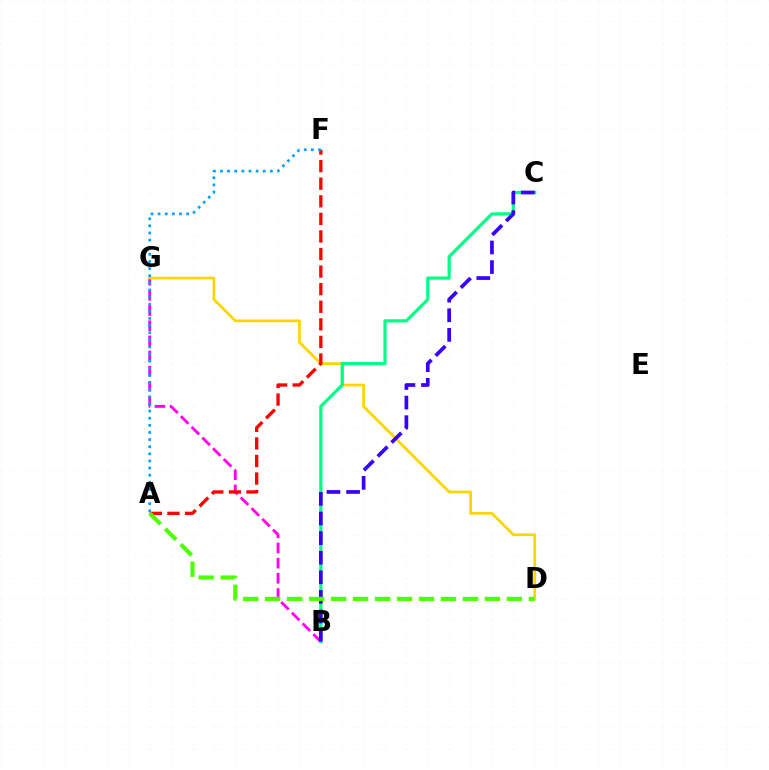{('B', 'G'): [{'color': '#ff00ed', 'line_style': 'dashed', 'thickness': 2.06}], ('D', 'G'): [{'color': '#ffd500', 'line_style': 'solid', 'thickness': 1.98}], ('A', 'F'): [{'color': '#ff0000', 'line_style': 'dashed', 'thickness': 2.39}, {'color': '#009eff', 'line_style': 'dotted', 'thickness': 1.94}], ('B', 'C'): [{'color': '#00ff86', 'line_style': 'solid', 'thickness': 2.3}, {'color': '#3700ff', 'line_style': 'dashed', 'thickness': 2.66}], ('A', 'D'): [{'color': '#4fff00', 'line_style': 'dashed', 'thickness': 2.99}]}